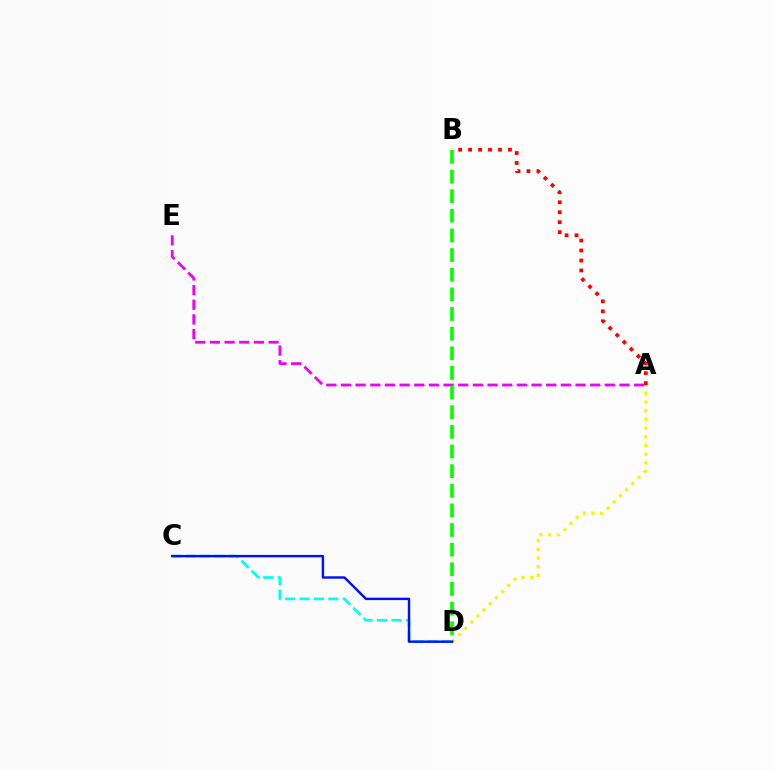{('A', 'E'): [{'color': '#ee00ff', 'line_style': 'dashed', 'thickness': 1.99}], ('C', 'D'): [{'color': '#00fff6', 'line_style': 'dashed', 'thickness': 1.96}, {'color': '#0010ff', 'line_style': 'solid', 'thickness': 1.75}], ('B', 'D'): [{'color': '#08ff00', 'line_style': 'dashed', 'thickness': 2.67}], ('A', 'D'): [{'color': '#fcf500', 'line_style': 'dotted', 'thickness': 2.36}], ('A', 'B'): [{'color': '#ff0000', 'line_style': 'dotted', 'thickness': 2.71}]}